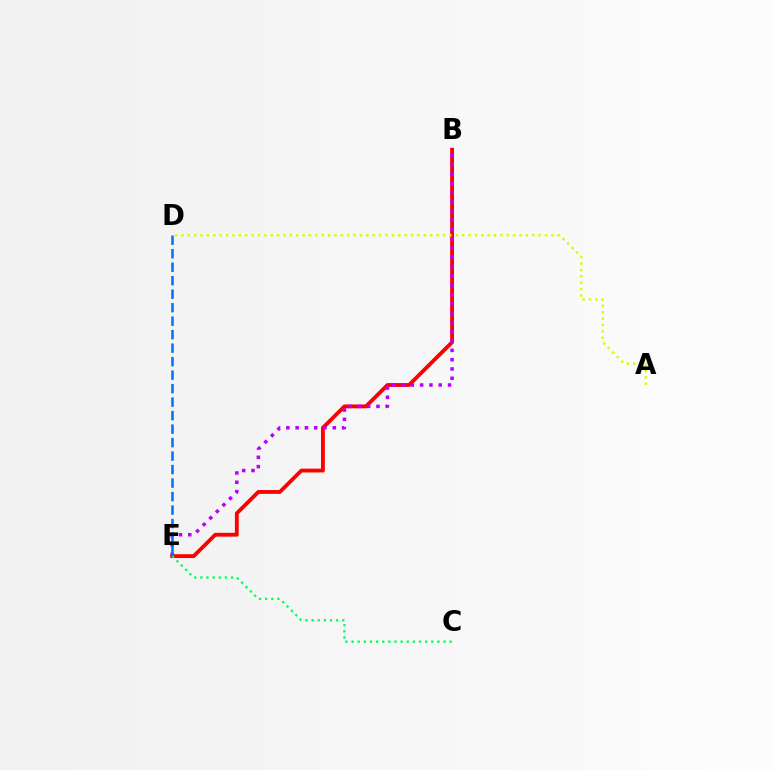{('B', 'E'): [{'color': '#ff0000', 'line_style': 'solid', 'thickness': 2.76}, {'color': '#b900ff', 'line_style': 'dotted', 'thickness': 2.53}], ('C', 'E'): [{'color': '#00ff5c', 'line_style': 'dotted', 'thickness': 1.67}], ('D', 'E'): [{'color': '#0074ff', 'line_style': 'dashed', 'thickness': 1.83}], ('A', 'D'): [{'color': '#d1ff00', 'line_style': 'dotted', 'thickness': 1.73}]}